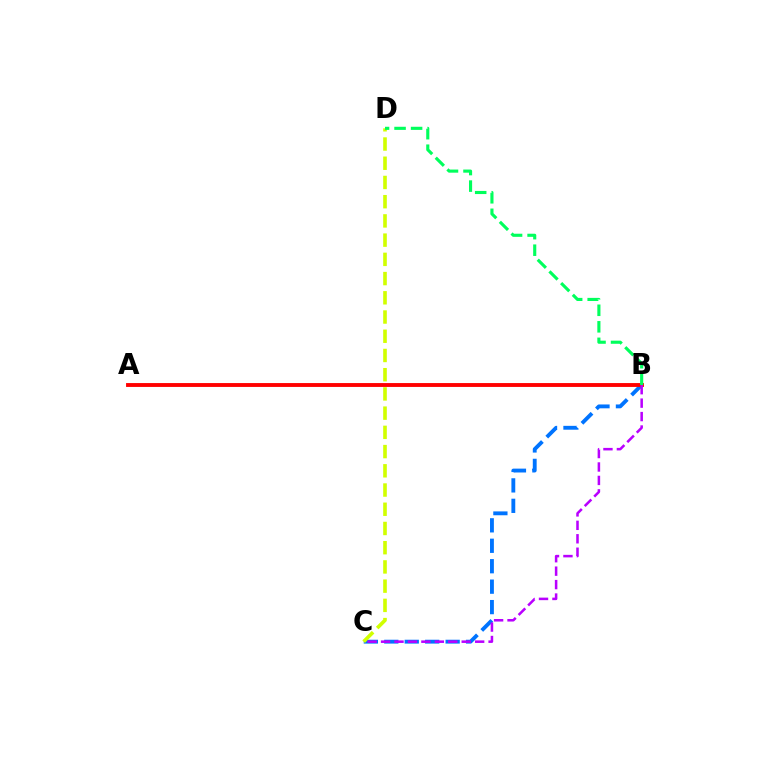{('B', 'C'): [{'color': '#0074ff', 'line_style': 'dashed', 'thickness': 2.78}, {'color': '#b900ff', 'line_style': 'dashed', 'thickness': 1.83}], ('A', 'B'): [{'color': '#ff0000', 'line_style': 'solid', 'thickness': 2.78}], ('C', 'D'): [{'color': '#d1ff00', 'line_style': 'dashed', 'thickness': 2.61}], ('B', 'D'): [{'color': '#00ff5c', 'line_style': 'dashed', 'thickness': 2.25}]}